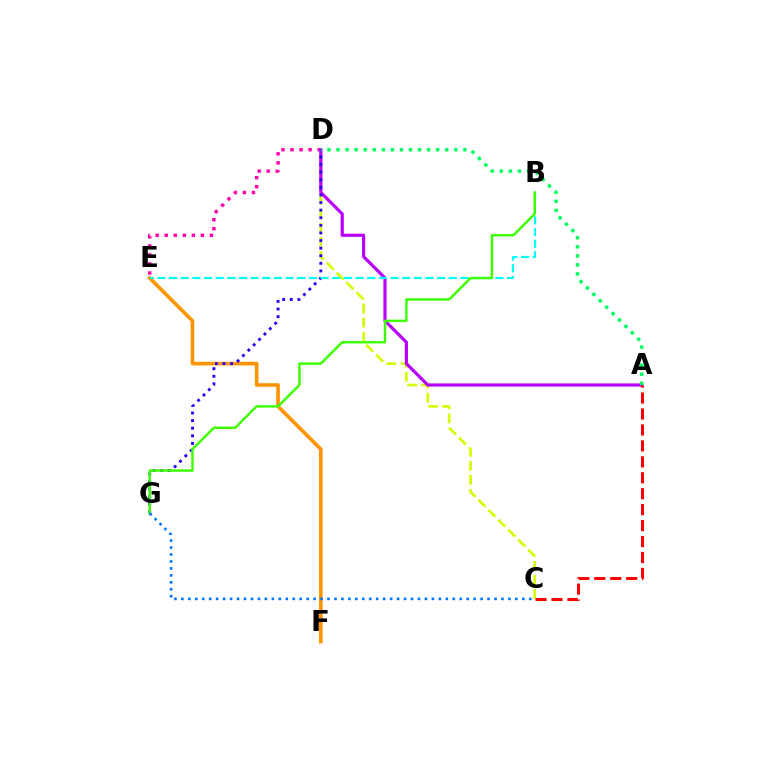{('C', 'D'): [{'color': '#d1ff00', 'line_style': 'dashed', 'thickness': 1.91}], ('D', 'E'): [{'color': '#ff00ac', 'line_style': 'dotted', 'thickness': 2.46}], ('A', 'D'): [{'color': '#b900ff', 'line_style': 'solid', 'thickness': 2.3}, {'color': '#00ff5c', 'line_style': 'dotted', 'thickness': 2.46}], ('A', 'C'): [{'color': '#ff0000', 'line_style': 'dashed', 'thickness': 2.17}], ('E', 'F'): [{'color': '#ff9400', 'line_style': 'solid', 'thickness': 2.6}], ('D', 'G'): [{'color': '#2500ff', 'line_style': 'dotted', 'thickness': 2.06}], ('B', 'E'): [{'color': '#00fff6', 'line_style': 'dashed', 'thickness': 1.58}], ('B', 'G'): [{'color': '#3dff00', 'line_style': 'solid', 'thickness': 1.75}], ('C', 'G'): [{'color': '#0074ff', 'line_style': 'dotted', 'thickness': 1.89}]}